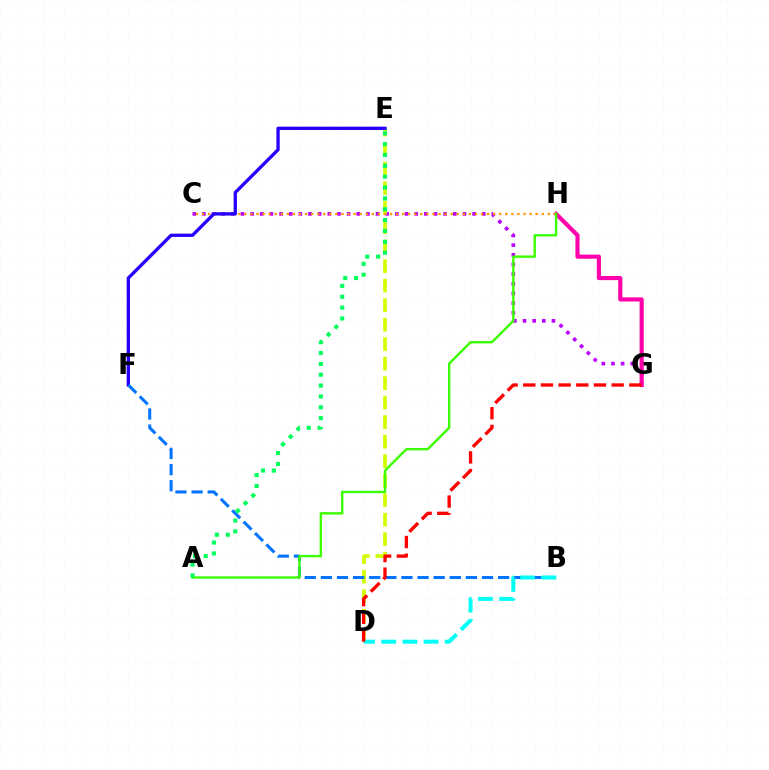{('C', 'G'): [{'color': '#b900ff', 'line_style': 'dotted', 'thickness': 2.62}], ('G', 'H'): [{'color': '#ff00ac', 'line_style': 'solid', 'thickness': 2.97}], ('D', 'E'): [{'color': '#d1ff00', 'line_style': 'dashed', 'thickness': 2.65}], ('C', 'H'): [{'color': '#ff9400', 'line_style': 'dotted', 'thickness': 1.65}], ('E', 'F'): [{'color': '#2500ff', 'line_style': 'solid', 'thickness': 2.39}], ('B', 'F'): [{'color': '#0074ff', 'line_style': 'dashed', 'thickness': 2.19}], ('A', 'H'): [{'color': '#3dff00', 'line_style': 'solid', 'thickness': 1.72}], ('B', 'D'): [{'color': '#00fff6', 'line_style': 'dashed', 'thickness': 2.87}], ('A', 'E'): [{'color': '#00ff5c', 'line_style': 'dotted', 'thickness': 2.95}], ('D', 'G'): [{'color': '#ff0000', 'line_style': 'dashed', 'thickness': 2.4}]}